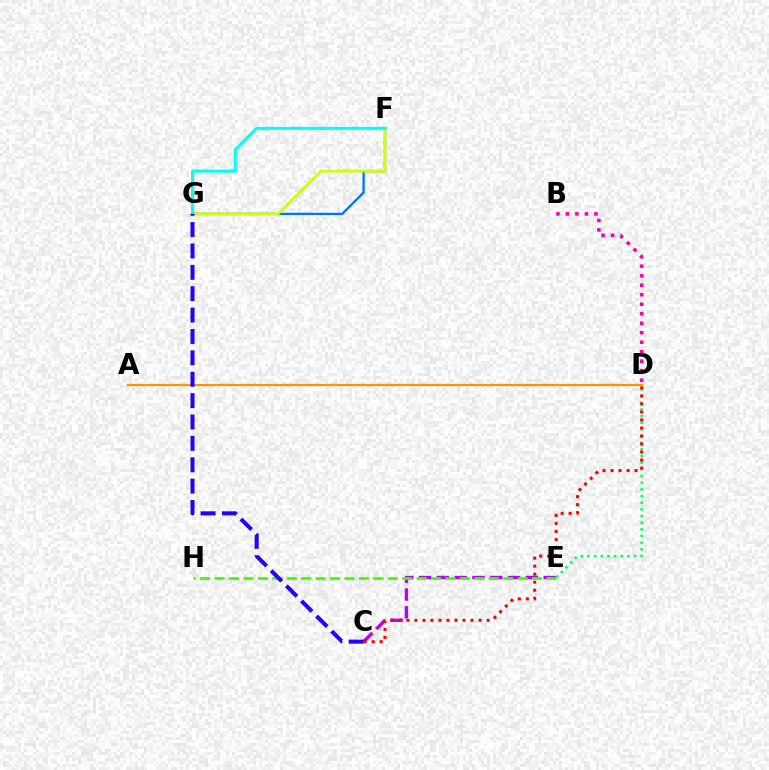{('C', 'E'): [{'color': '#b900ff', 'line_style': 'dashed', 'thickness': 2.42}], ('E', 'H'): [{'color': '#3dff00', 'line_style': 'dashed', 'thickness': 1.96}], ('D', 'E'): [{'color': '#00ff5c', 'line_style': 'dotted', 'thickness': 1.81}], ('C', 'D'): [{'color': '#ff0000', 'line_style': 'dotted', 'thickness': 2.18}], ('A', 'D'): [{'color': '#ff9400', 'line_style': 'solid', 'thickness': 1.63}], ('F', 'G'): [{'color': '#0074ff', 'line_style': 'solid', 'thickness': 1.65}, {'color': '#d1ff00', 'line_style': 'solid', 'thickness': 1.94}, {'color': '#00fff6', 'line_style': 'solid', 'thickness': 2.14}], ('B', 'D'): [{'color': '#ff00ac', 'line_style': 'dotted', 'thickness': 2.58}], ('C', 'G'): [{'color': '#2500ff', 'line_style': 'dashed', 'thickness': 2.9}]}